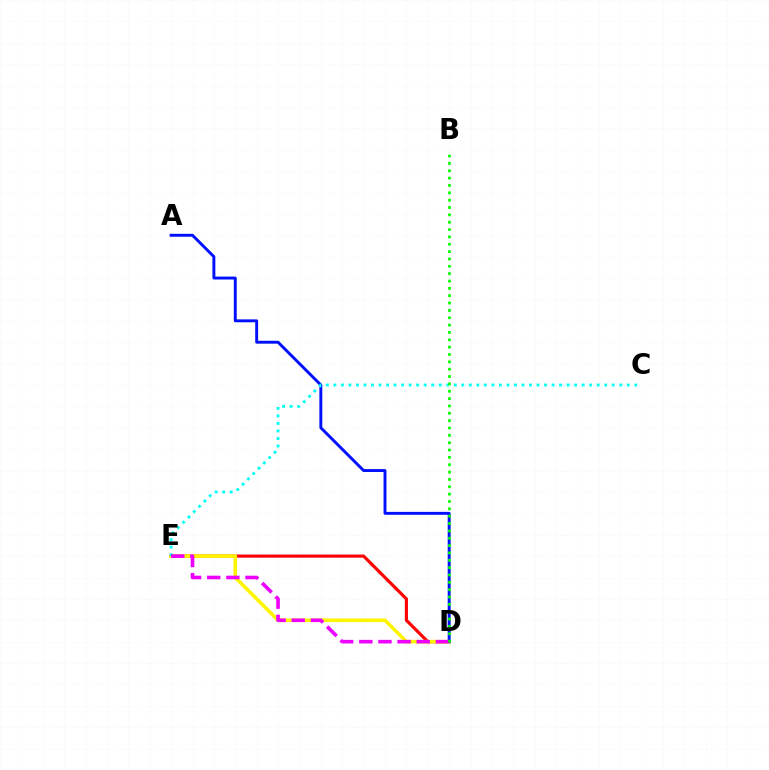{('D', 'E'): [{'color': '#ff0000', 'line_style': 'solid', 'thickness': 2.27}, {'color': '#fcf500', 'line_style': 'solid', 'thickness': 2.62}, {'color': '#ee00ff', 'line_style': 'dashed', 'thickness': 2.6}], ('A', 'D'): [{'color': '#0010ff', 'line_style': 'solid', 'thickness': 2.1}], ('C', 'E'): [{'color': '#00fff6', 'line_style': 'dotted', 'thickness': 2.04}], ('B', 'D'): [{'color': '#08ff00', 'line_style': 'dotted', 'thickness': 2.0}]}